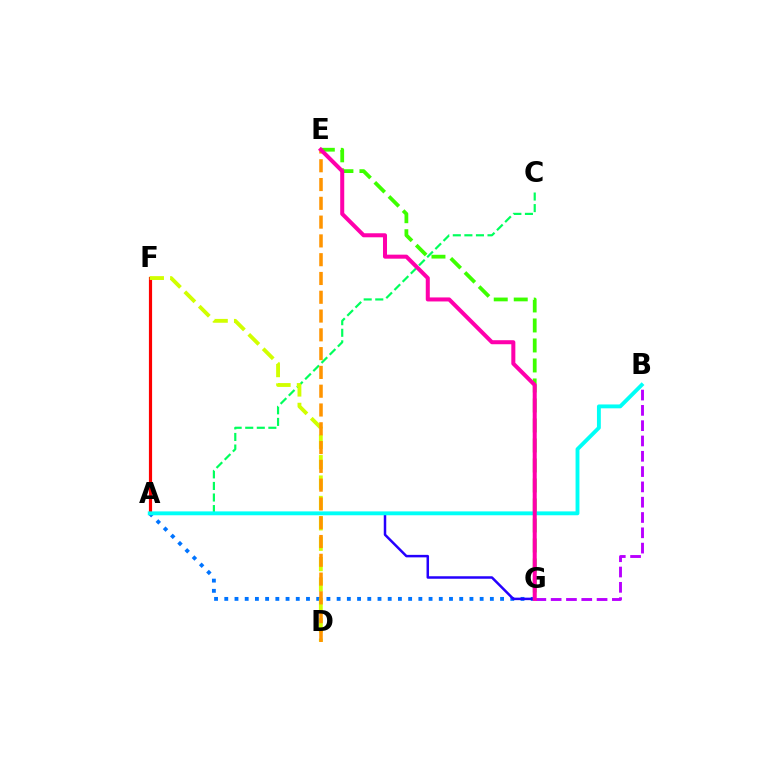{('A', 'G'): [{'color': '#0074ff', 'line_style': 'dotted', 'thickness': 2.78}, {'color': '#2500ff', 'line_style': 'solid', 'thickness': 1.8}], ('A', 'C'): [{'color': '#00ff5c', 'line_style': 'dashed', 'thickness': 1.57}], ('A', 'F'): [{'color': '#ff0000', 'line_style': 'solid', 'thickness': 2.29}], ('B', 'G'): [{'color': '#b900ff', 'line_style': 'dashed', 'thickness': 2.08}], ('E', 'G'): [{'color': '#3dff00', 'line_style': 'dashed', 'thickness': 2.72}, {'color': '#ff00ac', 'line_style': 'solid', 'thickness': 2.9}], ('D', 'F'): [{'color': '#d1ff00', 'line_style': 'dashed', 'thickness': 2.77}], ('A', 'B'): [{'color': '#00fff6', 'line_style': 'solid', 'thickness': 2.79}], ('D', 'E'): [{'color': '#ff9400', 'line_style': 'dashed', 'thickness': 2.55}]}